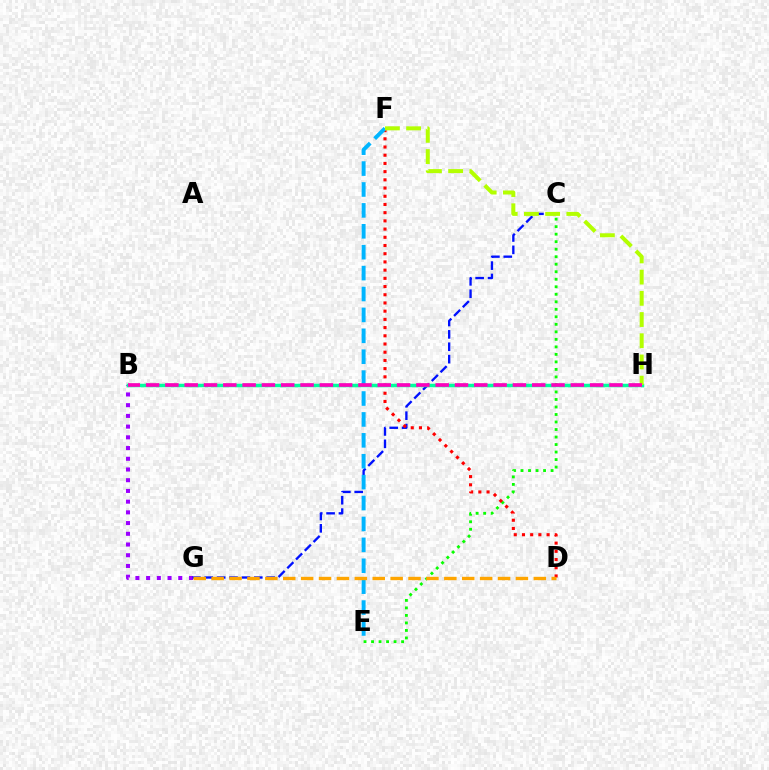{('B', 'G'): [{'color': '#9b00ff', 'line_style': 'dotted', 'thickness': 2.91}], ('C', 'E'): [{'color': '#08ff00', 'line_style': 'dotted', 'thickness': 2.04}], ('C', 'G'): [{'color': '#0010ff', 'line_style': 'dashed', 'thickness': 1.68}], ('D', 'F'): [{'color': '#ff0000', 'line_style': 'dotted', 'thickness': 2.23}], ('E', 'F'): [{'color': '#00b5ff', 'line_style': 'dashed', 'thickness': 2.84}], ('B', 'H'): [{'color': '#00ff9d', 'line_style': 'solid', 'thickness': 2.51}, {'color': '#ff00bd', 'line_style': 'dashed', 'thickness': 2.62}], ('F', 'H'): [{'color': '#b3ff00', 'line_style': 'dashed', 'thickness': 2.88}], ('D', 'G'): [{'color': '#ffa500', 'line_style': 'dashed', 'thickness': 2.43}]}